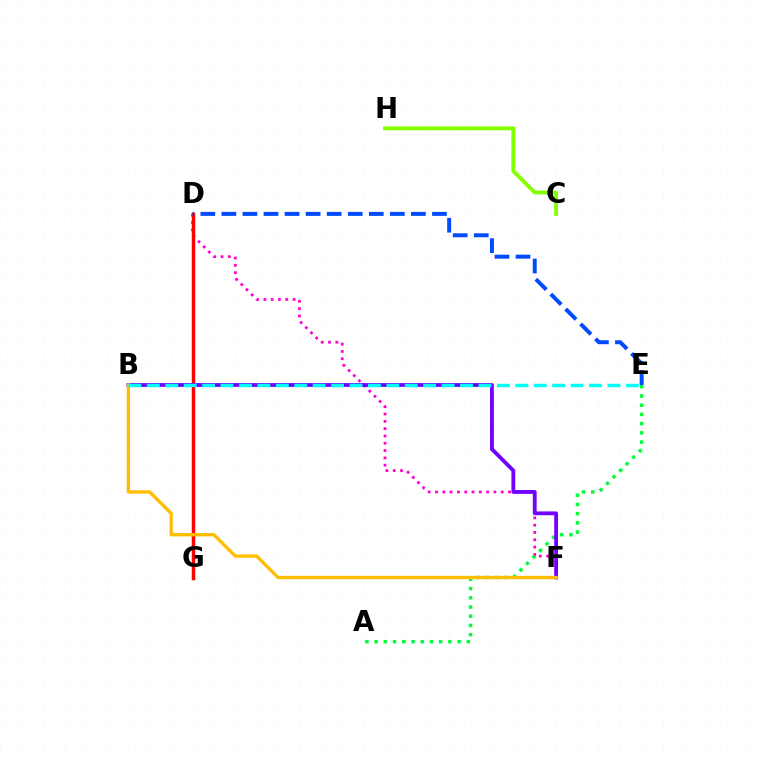{('A', 'E'): [{'color': '#00ff39', 'line_style': 'dotted', 'thickness': 2.51}], ('D', 'F'): [{'color': '#ff00cf', 'line_style': 'dotted', 'thickness': 1.98}], ('D', 'G'): [{'color': '#ff0000', 'line_style': 'solid', 'thickness': 2.5}], ('B', 'F'): [{'color': '#7200ff', 'line_style': 'solid', 'thickness': 2.75}, {'color': '#ffbd00', 'line_style': 'solid', 'thickness': 2.38}], ('D', 'E'): [{'color': '#004bff', 'line_style': 'dashed', 'thickness': 2.86}], ('B', 'E'): [{'color': '#00fff6', 'line_style': 'dashed', 'thickness': 2.5}], ('C', 'H'): [{'color': '#84ff00', 'line_style': 'solid', 'thickness': 2.76}]}